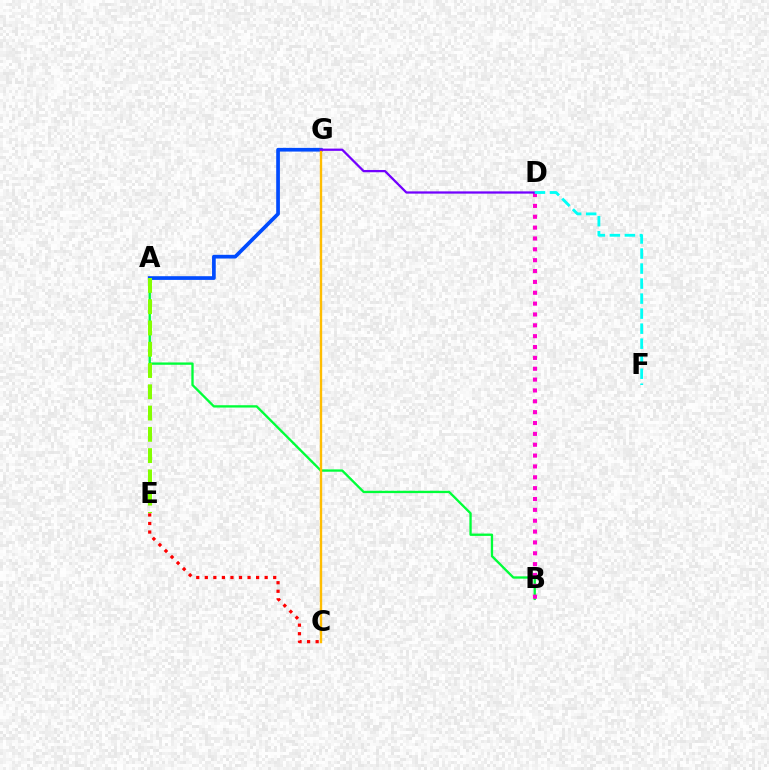{('A', 'B'): [{'color': '#00ff39', 'line_style': 'solid', 'thickness': 1.68}], ('A', 'G'): [{'color': '#004bff', 'line_style': 'solid', 'thickness': 2.67}], ('B', 'D'): [{'color': '#ff00cf', 'line_style': 'dotted', 'thickness': 2.95}], ('C', 'G'): [{'color': '#ffbd00', 'line_style': 'solid', 'thickness': 1.71}], ('D', 'G'): [{'color': '#7200ff', 'line_style': 'solid', 'thickness': 1.63}], ('D', 'F'): [{'color': '#00fff6', 'line_style': 'dashed', 'thickness': 2.04}], ('C', 'E'): [{'color': '#ff0000', 'line_style': 'dotted', 'thickness': 2.32}], ('A', 'E'): [{'color': '#84ff00', 'line_style': 'dashed', 'thickness': 2.89}]}